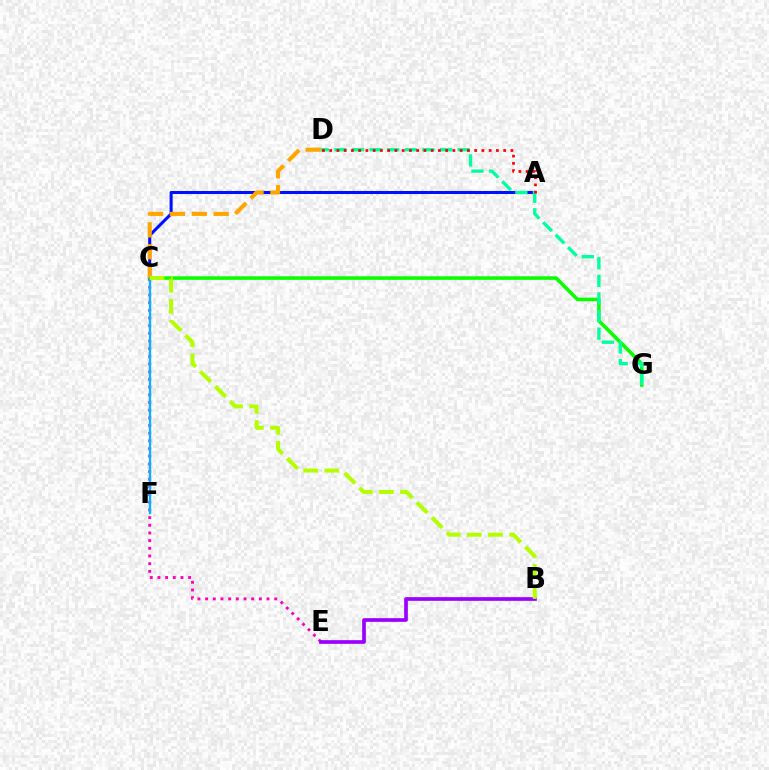{('A', 'C'): [{'color': '#0010ff', 'line_style': 'solid', 'thickness': 2.2}], ('C', 'G'): [{'color': '#08ff00', 'line_style': 'solid', 'thickness': 2.57}], ('C', 'E'): [{'color': '#ff00bd', 'line_style': 'dotted', 'thickness': 2.09}], ('D', 'G'): [{'color': '#00ff9d', 'line_style': 'dashed', 'thickness': 2.39}], ('C', 'D'): [{'color': '#ffa500', 'line_style': 'dashed', 'thickness': 2.97}], ('B', 'E'): [{'color': '#9b00ff', 'line_style': 'solid', 'thickness': 2.65}], ('C', 'F'): [{'color': '#00b5ff', 'line_style': 'solid', 'thickness': 1.68}], ('A', 'D'): [{'color': '#ff0000', 'line_style': 'dotted', 'thickness': 1.97}], ('B', 'C'): [{'color': '#b3ff00', 'line_style': 'dashed', 'thickness': 2.87}]}